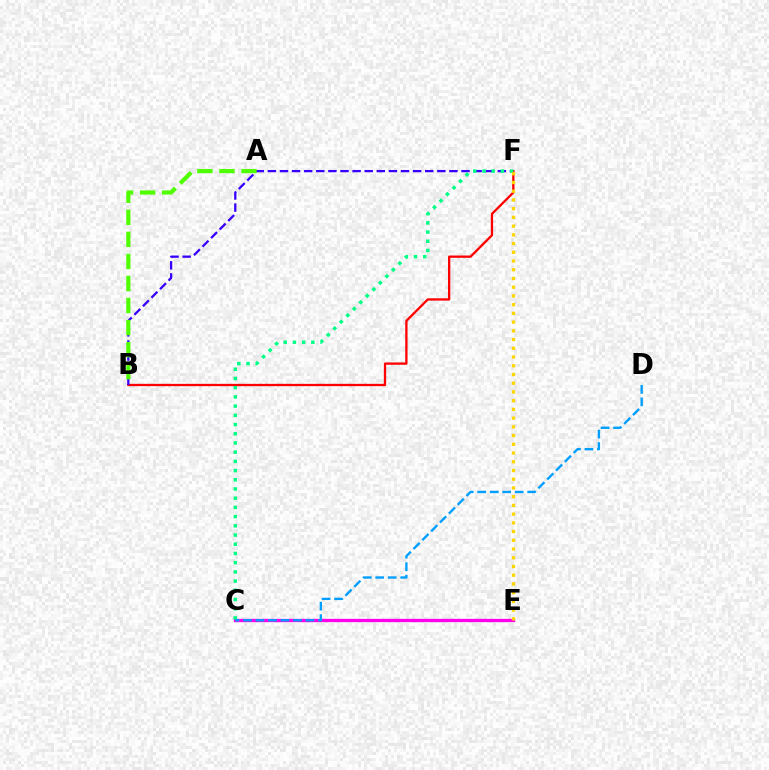{('B', 'F'): [{'color': '#ff0000', 'line_style': 'solid', 'thickness': 1.66}, {'color': '#3700ff', 'line_style': 'dashed', 'thickness': 1.64}], ('C', 'E'): [{'color': '#ff00ed', 'line_style': 'solid', 'thickness': 2.39}], ('C', 'F'): [{'color': '#00ff86', 'line_style': 'dotted', 'thickness': 2.5}], ('A', 'B'): [{'color': '#4fff00', 'line_style': 'dashed', 'thickness': 3.0}], ('C', 'D'): [{'color': '#009eff', 'line_style': 'dashed', 'thickness': 1.7}], ('E', 'F'): [{'color': '#ffd500', 'line_style': 'dotted', 'thickness': 2.37}]}